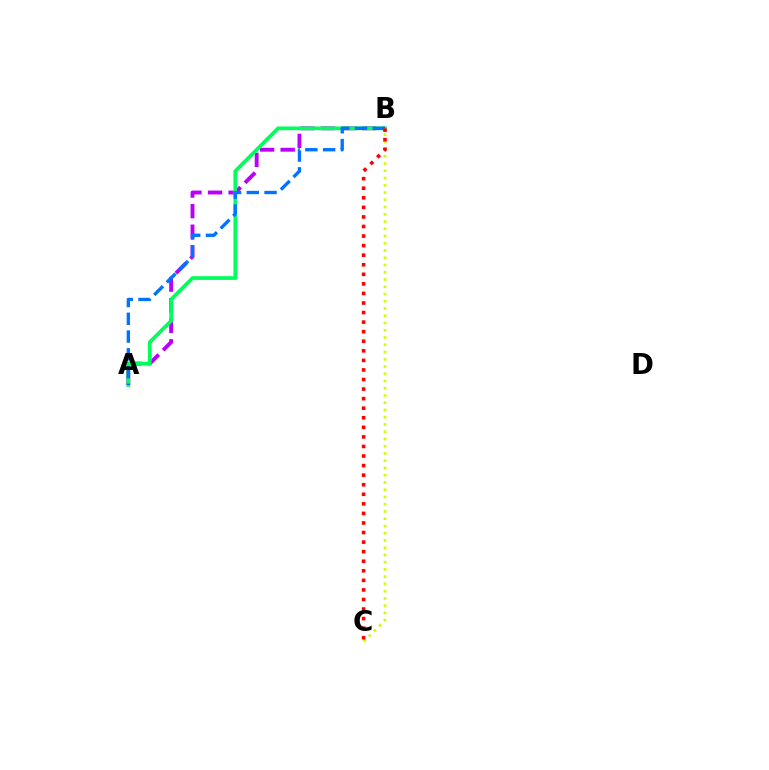{('A', 'B'): [{'color': '#b900ff', 'line_style': 'dashed', 'thickness': 2.8}, {'color': '#00ff5c', 'line_style': 'solid', 'thickness': 2.68}, {'color': '#0074ff', 'line_style': 'dashed', 'thickness': 2.41}], ('B', 'C'): [{'color': '#d1ff00', 'line_style': 'dotted', 'thickness': 1.97}, {'color': '#ff0000', 'line_style': 'dotted', 'thickness': 2.6}]}